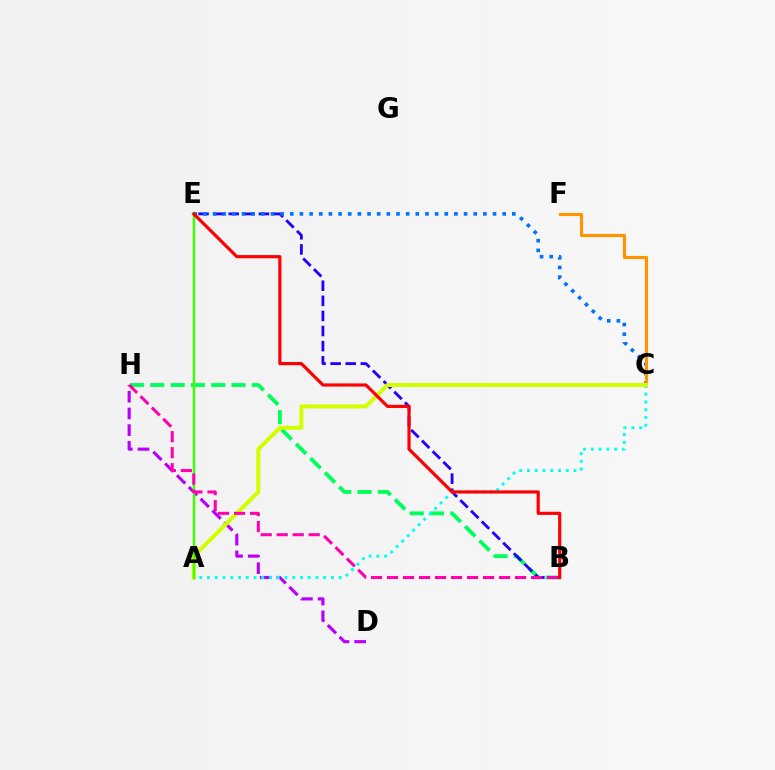{('B', 'H'): [{'color': '#00ff5c', 'line_style': 'dashed', 'thickness': 2.76}, {'color': '#ff00ac', 'line_style': 'dashed', 'thickness': 2.17}], ('B', 'E'): [{'color': '#2500ff', 'line_style': 'dashed', 'thickness': 2.05}, {'color': '#ff0000', 'line_style': 'solid', 'thickness': 2.28}], ('C', 'E'): [{'color': '#0074ff', 'line_style': 'dotted', 'thickness': 2.62}], ('D', 'H'): [{'color': '#b900ff', 'line_style': 'dashed', 'thickness': 2.27}], ('A', 'C'): [{'color': '#00fff6', 'line_style': 'dotted', 'thickness': 2.1}, {'color': '#d1ff00', 'line_style': 'solid', 'thickness': 2.91}], ('C', 'F'): [{'color': '#ff9400', 'line_style': 'solid', 'thickness': 2.26}], ('A', 'E'): [{'color': '#3dff00', 'line_style': 'solid', 'thickness': 1.79}]}